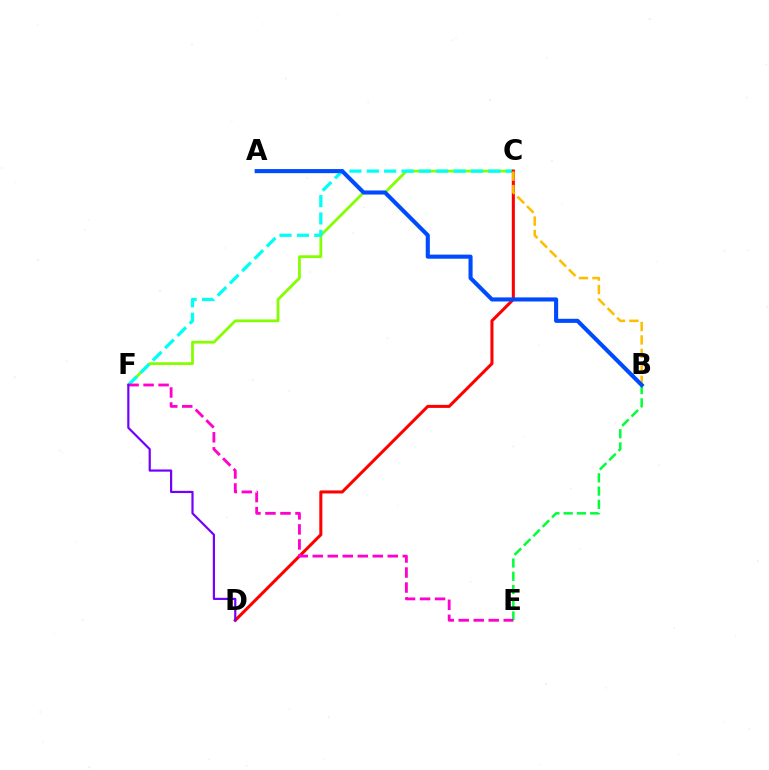{('B', 'E'): [{'color': '#00ff39', 'line_style': 'dashed', 'thickness': 1.8}], ('C', 'F'): [{'color': '#84ff00', 'line_style': 'solid', 'thickness': 2.0}, {'color': '#00fff6', 'line_style': 'dashed', 'thickness': 2.36}], ('C', 'D'): [{'color': '#ff0000', 'line_style': 'solid', 'thickness': 2.19}], ('B', 'C'): [{'color': '#ffbd00', 'line_style': 'dashed', 'thickness': 1.83}], ('A', 'B'): [{'color': '#004bff', 'line_style': 'solid', 'thickness': 2.94}], ('E', 'F'): [{'color': '#ff00cf', 'line_style': 'dashed', 'thickness': 2.04}], ('D', 'F'): [{'color': '#7200ff', 'line_style': 'solid', 'thickness': 1.58}]}